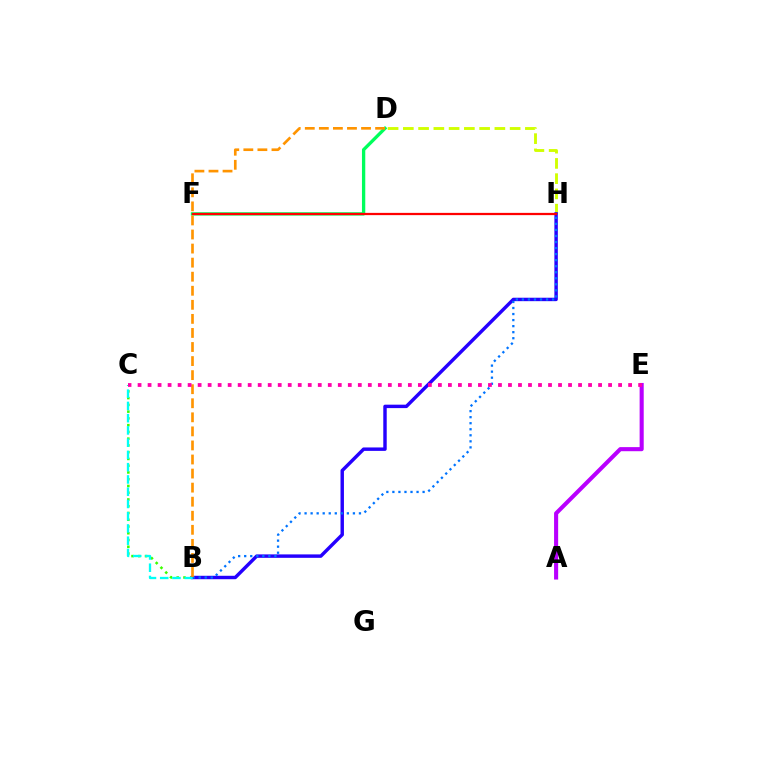{('D', 'H'): [{'color': '#d1ff00', 'line_style': 'dashed', 'thickness': 2.07}], ('A', 'E'): [{'color': '#b900ff', 'line_style': 'solid', 'thickness': 2.95}], ('B', 'C'): [{'color': '#3dff00', 'line_style': 'dotted', 'thickness': 1.84}, {'color': '#00fff6', 'line_style': 'dashed', 'thickness': 1.66}], ('B', 'H'): [{'color': '#2500ff', 'line_style': 'solid', 'thickness': 2.47}, {'color': '#0074ff', 'line_style': 'dotted', 'thickness': 1.64}], ('D', 'F'): [{'color': '#00ff5c', 'line_style': 'solid', 'thickness': 2.39}], ('B', 'D'): [{'color': '#ff9400', 'line_style': 'dashed', 'thickness': 1.91}], ('F', 'H'): [{'color': '#ff0000', 'line_style': 'solid', 'thickness': 1.62}], ('C', 'E'): [{'color': '#ff00ac', 'line_style': 'dotted', 'thickness': 2.72}]}